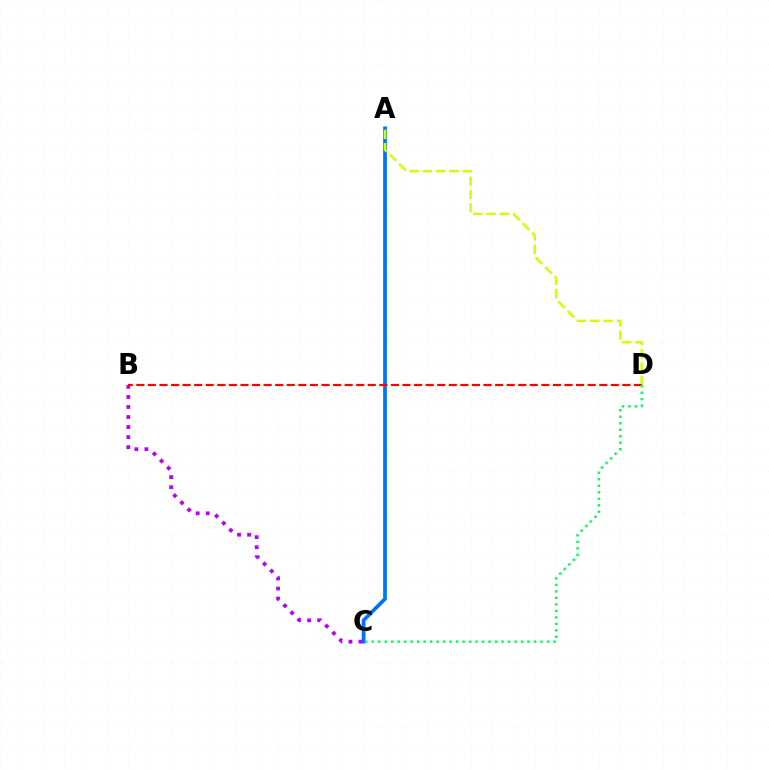{('A', 'C'): [{'color': '#0074ff', 'line_style': 'solid', 'thickness': 2.68}], ('A', 'D'): [{'color': '#d1ff00', 'line_style': 'dashed', 'thickness': 1.81}], ('B', 'C'): [{'color': '#b900ff', 'line_style': 'dotted', 'thickness': 2.73}], ('B', 'D'): [{'color': '#ff0000', 'line_style': 'dashed', 'thickness': 1.57}], ('C', 'D'): [{'color': '#00ff5c', 'line_style': 'dotted', 'thickness': 1.76}]}